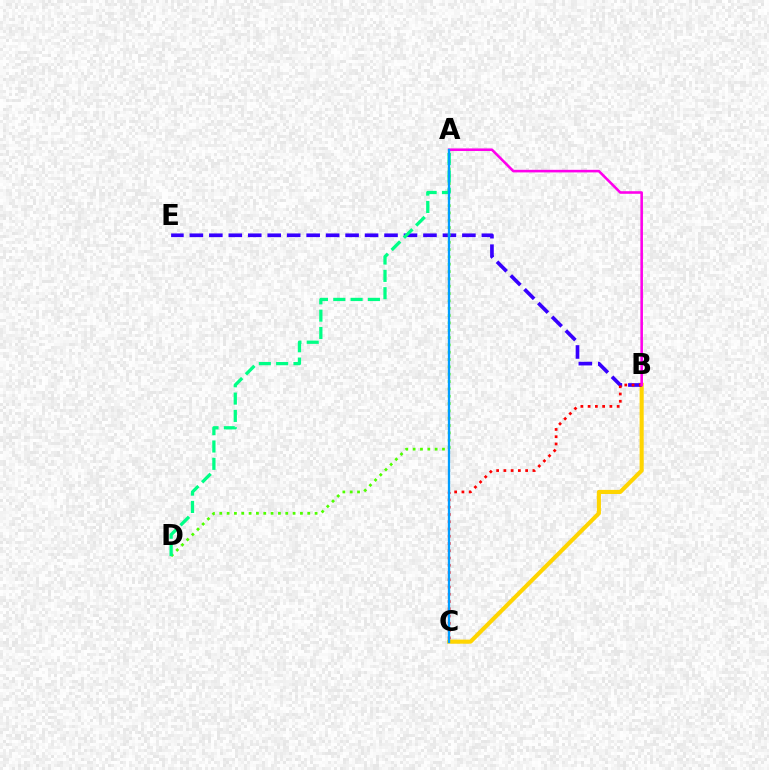{('B', 'C'): [{'color': '#ffd500', 'line_style': 'solid', 'thickness': 2.95}, {'color': '#ff0000', 'line_style': 'dotted', 'thickness': 1.97}], ('B', 'E'): [{'color': '#3700ff', 'line_style': 'dashed', 'thickness': 2.64}], ('A', 'D'): [{'color': '#4fff00', 'line_style': 'dotted', 'thickness': 1.99}, {'color': '#00ff86', 'line_style': 'dashed', 'thickness': 2.35}], ('A', 'B'): [{'color': '#ff00ed', 'line_style': 'solid', 'thickness': 1.86}], ('A', 'C'): [{'color': '#009eff', 'line_style': 'solid', 'thickness': 1.67}]}